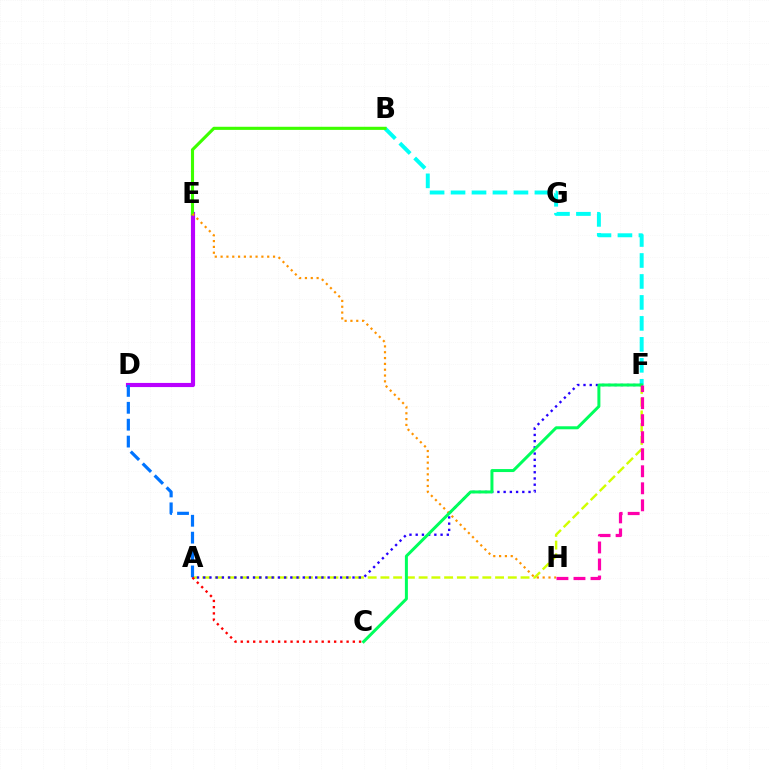{('B', 'F'): [{'color': '#00fff6', 'line_style': 'dashed', 'thickness': 2.85}], ('A', 'F'): [{'color': '#d1ff00', 'line_style': 'dashed', 'thickness': 1.73}, {'color': '#2500ff', 'line_style': 'dotted', 'thickness': 1.69}], ('D', 'E'): [{'color': '#b900ff', 'line_style': 'solid', 'thickness': 2.98}], ('B', 'E'): [{'color': '#3dff00', 'line_style': 'solid', 'thickness': 2.24}], ('A', 'D'): [{'color': '#0074ff', 'line_style': 'dashed', 'thickness': 2.3}], ('E', 'H'): [{'color': '#ff9400', 'line_style': 'dotted', 'thickness': 1.58}], ('C', 'F'): [{'color': '#00ff5c', 'line_style': 'solid', 'thickness': 2.16}], ('F', 'H'): [{'color': '#ff00ac', 'line_style': 'dashed', 'thickness': 2.31}], ('A', 'C'): [{'color': '#ff0000', 'line_style': 'dotted', 'thickness': 1.69}]}